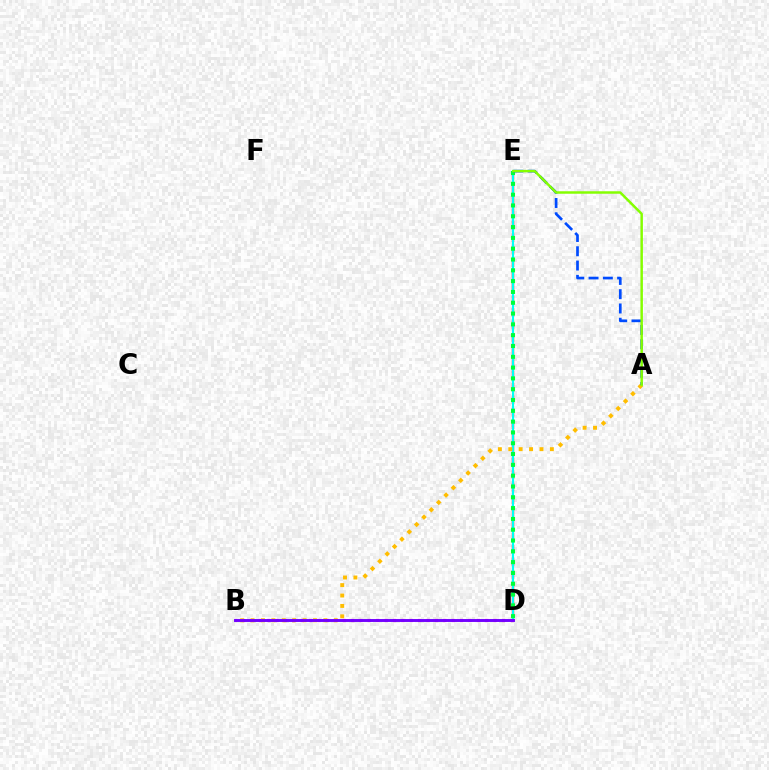{('D', 'E'): [{'color': '#ff0000', 'line_style': 'dashed', 'thickness': 1.69}, {'color': '#00fff6', 'line_style': 'solid', 'thickness': 1.53}, {'color': '#00ff39', 'line_style': 'dotted', 'thickness': 2.94}], ('B', 'D'): [{'color': '#ff00cf', 'line_style': 'dotted', 'thickness': 2.28}, {'color': '#7200ff', 'line_style': 'solid', 'thickness': 2.1}], ('A', 'B'): [{'color': '#ffbd00', 'line_style': 'dotted', 'thickness': 2.83}], ('A', 'E'): [{'color': '#004bff', 'line_style': 'dashed', 'thickness': 1.94}, {'color': '#84ff00', 'line_style': 'solid', 'thickness': 1.78}]}